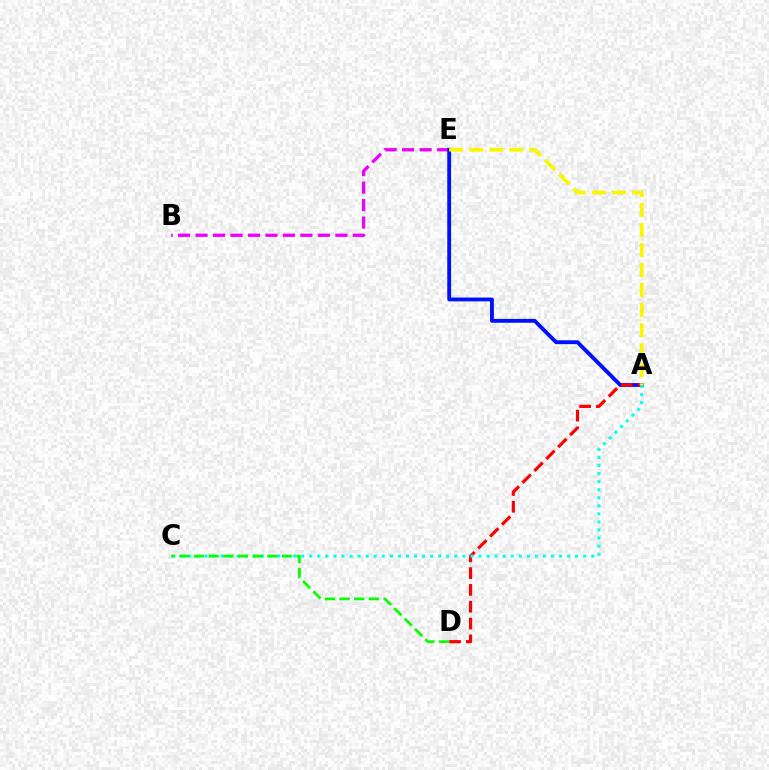{('B', 'E'): [{'color': '#ee00ff', 'line_style': 'dashed', 'thickness': 2.37}], ('A', 'E'): [{'color': '#0010ff', 'line_style': 'solid', 'thickness': 2.77}, {'color': '#fcf500', 'line_style': 'dashed', 'thickness': 2.72}], ('A', 'D'): [{'color': '#ff0000', 'line_style': 'dashed', 'thickness': 2.28}], ('A', 'C'): [{'color': '#00fff6', 'line_style': 'dotted', 'thickness': 2.19}], ('C', 'D'): [{'color': '#08ff00', 'line_style': 'dashed', 'thickness': 1.99}]}